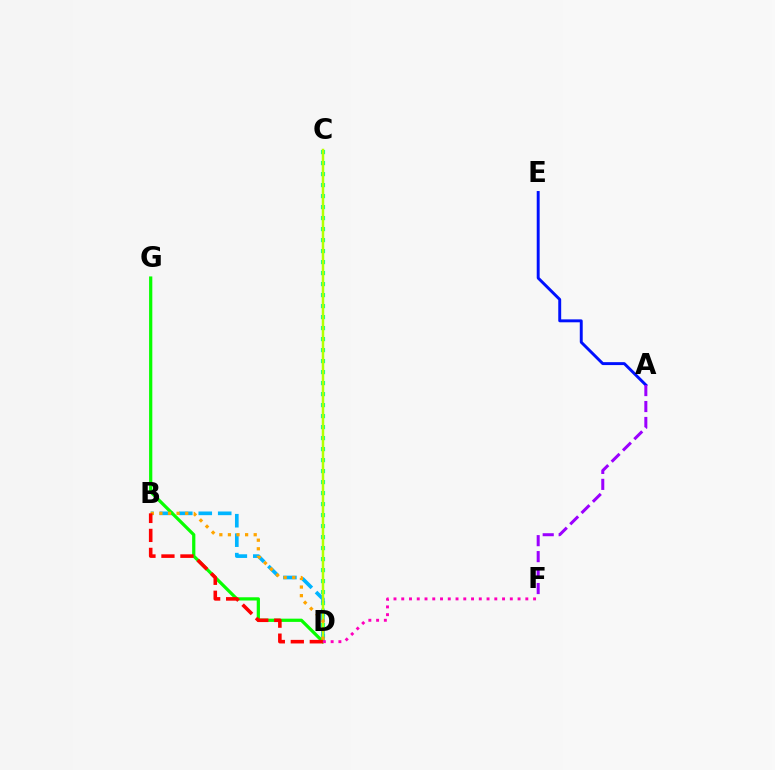{('C', 'D'): [{'color': '#00ff9d', 'line_style': 'dotted', 'thickness': 2.99}, {'color': '#b3ff00', 'line_style': 'solid', 'thickness': 1.79}], ('B', 'D'): [{'color': '#00b5ff', 'line_style': 'dashed', 'thickness': 2.64}, {'color': '#ffa500', 'line_style': 'dotted', 'thickness': 2.33}, {'color': '#ff0000', 'line_style': 'dashed', 'thickness': 2.58}], ('A', 'E'): [{'color': '#0010ff', 'line_style': 'solid', 'thickness': 2.11}], ('D', 'G'): [{'color': '#08ff00', 'line_style': 'solid', 'thickness': 2.33}], ('A', 'F'): [{'color': '#9b00ff', 'line_style': 'dashed', 'thickness': 2.17}], ('D', 'F'): [{'color': '#ff00bd', 'line_style': 'dotted', 'thickness': 2.11}]}